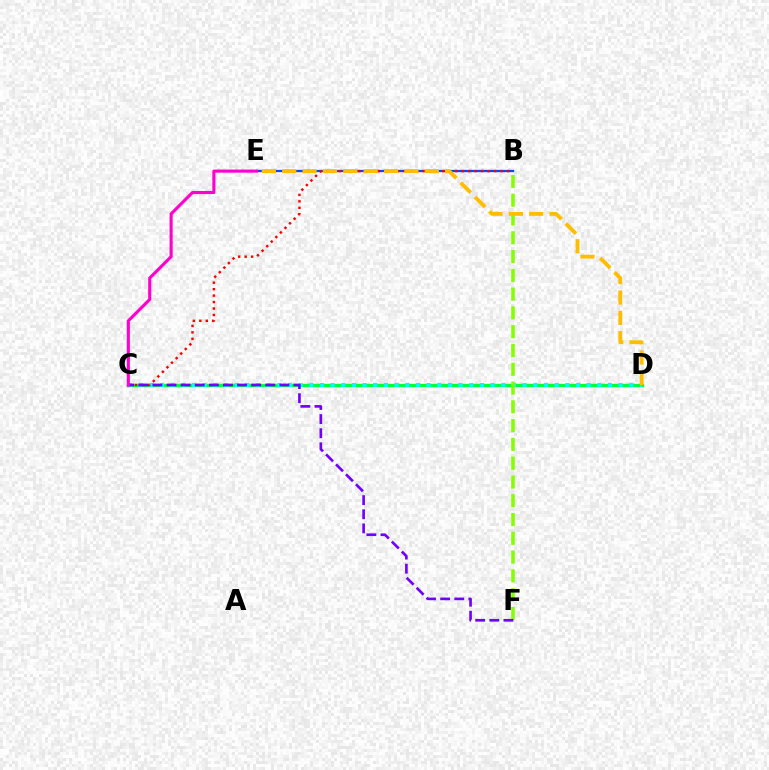{('C', 'D'): [{'color': '#00ff39', 'line_style': 'solid', 'thickness': 2.42}, {'color': '#00fff6', 'line_style': 'dotted', 'thickness': 2.9}], ('B', 'E'): [{'color': '#004bff', 'line_style': 'solid', 'thickness': 1.65}], ('B', 'C'): [{'color': '#ff0000', 'line_style': 'dotted', 'thickness': 1.76}], ('B', 'F'): [{'color': '#84ff00', 'line_style': 'dashed', 'thickness': 2.55}], ('C', 'F'): [{'color': '#7200ff', 'line_style': 'dashed', 'thickness': 1.92}], ('D', 'E'): [{'color': '#ffbd00', 'line_style': 'dashed', 'thickness': 2.77}], ('C', 'E'): [{'color': '#ff00cf', 'line_style': 'solid', 'thickness': 2.24}]}